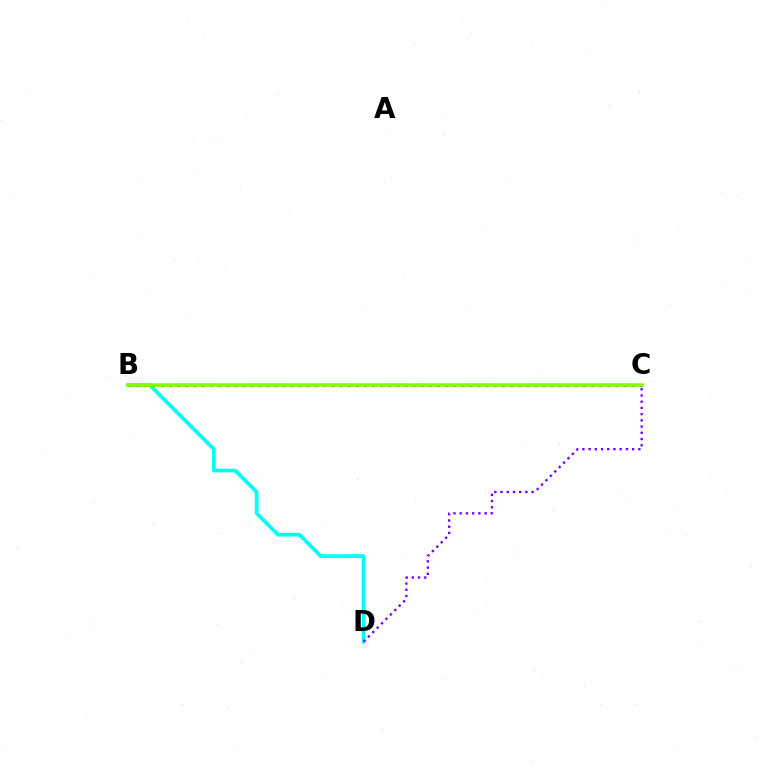{('B', 'D'): [{'color': '#00fff6', 'line_style': 'solid', 'thickness': 2.68}], ('C', 'D'): [{'color': '#7200ff', 'line_style': 'dotted', 'thickness': 1.69}], ('B', 'C'): [{'color': '#ff0000', 'line_style': 'dotted', 'thickness': 2.21}, {'color': '#84ff00', 'line_style': 'solid', 'thickness': 2.53}]}